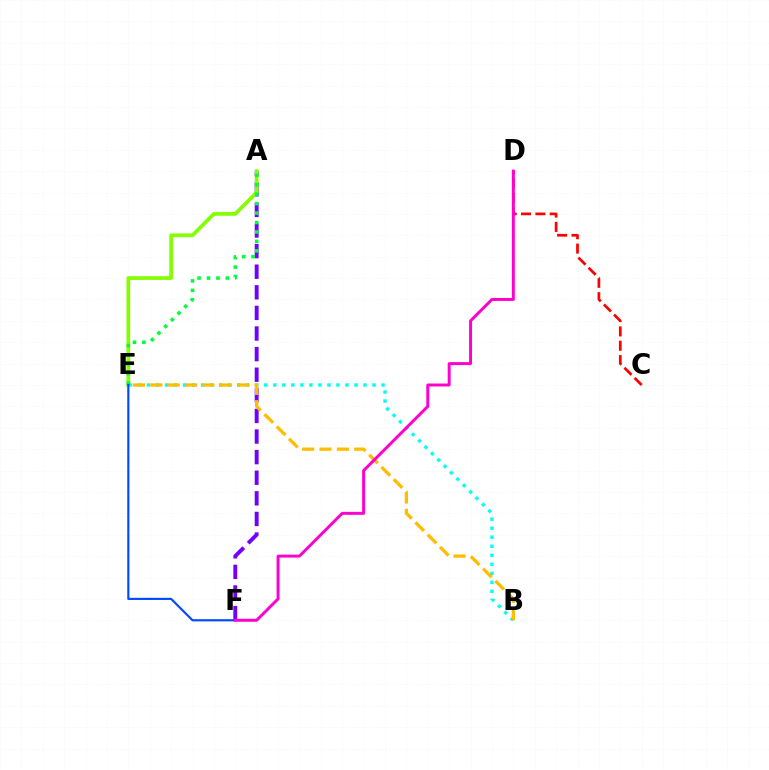{('C', 'D'): [{'color': '#ff0000', 'line_style': 'dashed', 'thickness': 1.95}], ('B', 'E'): [{'color': '#00fff6', 'line_style': 'dotted', 'thickness': 2.45}, {'color': '#ffbd00', 'line_style': 'dashed', 'thickness': 2.36}], ('A', 'F'): [{'color': '#7200ff', 'line_style': 'dashed', 'thickness': 2.8}], ('A', 'E'): [{'color': '#84ff00', 'line_style': 'solid', 'thickness': 2.69}, {'color': '#00ff39', 'line_style': 'dotted', 'thickness': 2.56}], ('E', 'F'): [{'color': '#004bff', 'line_style': 'solid', 'thickness': 1.56}], ('D', 'F'): [{'color': '#ff00cf', 'line_style': 'solid', 'thickness': 2.13}]}